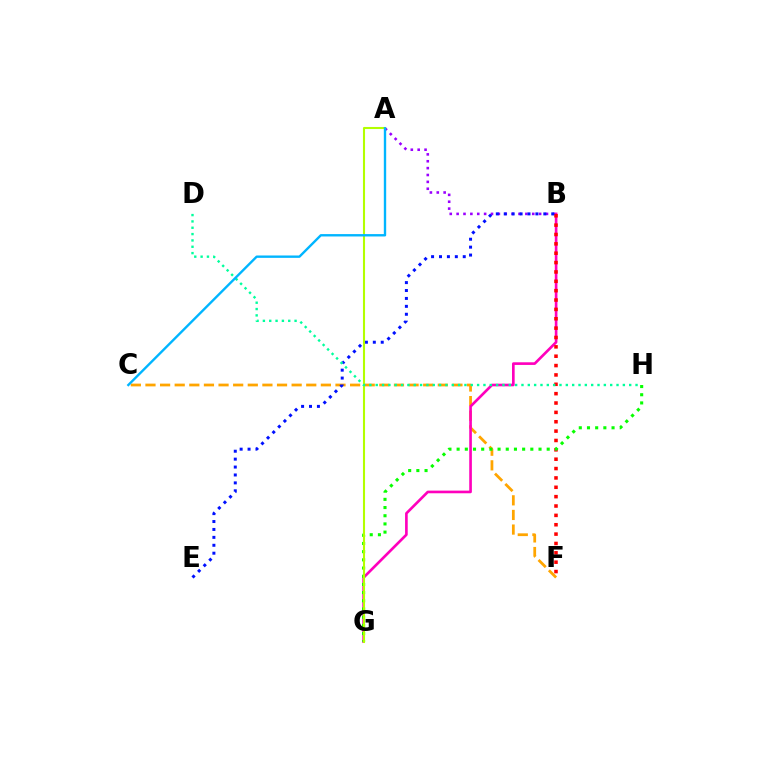{('C', 'F'): [{'color': '#ffa500', 'line_style': 'dashed', 'thickness': 1.99}], ('B', 'G'): [{'color': '#ff00bd', 'line_style': 'solid', 'thickness': 1.91}], ('A', 'B'): [{'color': '#9b00ff', 'line_style': 'dotted', 'thickness': 1.87}], ('B', 'F'): [{'color': '#ff0000', 'line_style': 'dotted', 'thickness': 2.54}], ('B', 'E'): [{'color': '#0010ff', 'line_style': 'dotted', 'thickness': 2.15}], ('G', 'H'): [{'color': '#08ff00', 'line_style': 'dotted', 'thickness': 2.22}], ('A', 'G'): [{'color': '#b3ff00', 'line_style': 'solid', 'thickness': 1.5}], ('D', 'H'): [{'color': '#00ff9d', 'line_style': 'dotted', 'thickness': 1.72}], ('A', 'C'): [{'color': '#00b5ff', 'line_style': 'solid', 'thickness': 1.71}]}